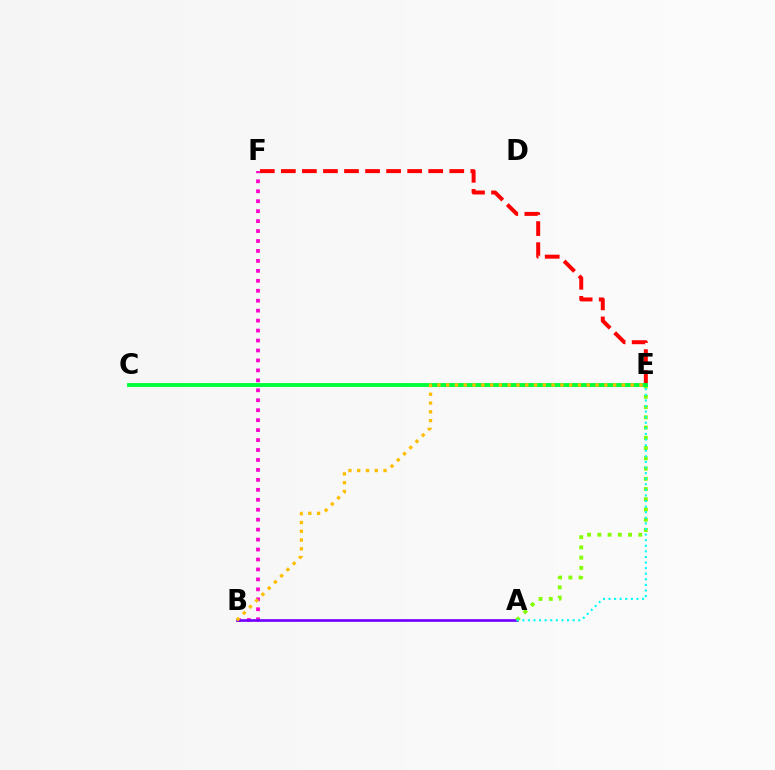{('B', 'F'): [{'color': '#ff00cf', 'line_style': 'dotted', 'thickness': 2.7}], ('A', 'B'): [{'color': '#7200ff', 'line_style': 'solid', 'thickness': 1.92}], ('E', 'F'): [{'color': '#ff0000', 'line_style': 'dashed', 'thickness': 2.86}], ('C', 'E'): [{'color': '#004bff', 'line_style': 'dotted', 'thickness': 1.6}, {'color': '#00ff39', 'line_style': 'solid', 'thickness': 2.79}], ('A', 'E'): [{'color': '#84ff00', 'line_style': 'dotted', 'thickness': 2.78}, {'color': '#00fff6', 'line_style': 'dotted', 'thickness': 1.52}], ('B', 'E'): [{'color': '#ffbd00', 'line_style': 'dotted', 'thickness': 2.39}]}